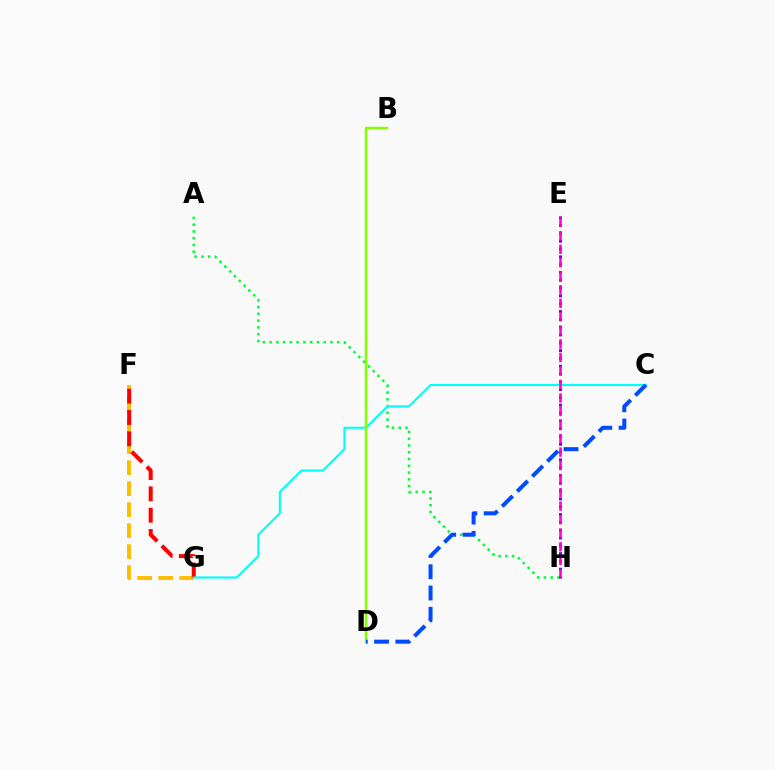{('F', 'G'): [{'color': '#ffbd00', 'line_style': 'dashed', 'thickness': 2.85}, {'color': '#ff0000', 'line_style': 'dashed', 'thickness': 2.9}], ('A', 'H'): [{'color': '#00ff39', 'line_style': 'dotted', 'thickness': 1.84}], ('E', 'H'): [{'color': '#7200ff', 'line_style': 'dotted', 'thickness': 2.12}, {'color': '#ff00cf', 'line_style': 'dashed', 'thickness': 1.84}], ('C', 'G'): [{'color': '#00fff6', 'line_style': 'solid', 'thickness': 1.53}], ('B', 'D'): [{'color': '#84ff00', 'line_style': 'solid', 'thickness': 1.79}], ('C', 'D'): [{'color': '#004bff', 'line_style': 'dashed', 'thickness': 2.89}]}